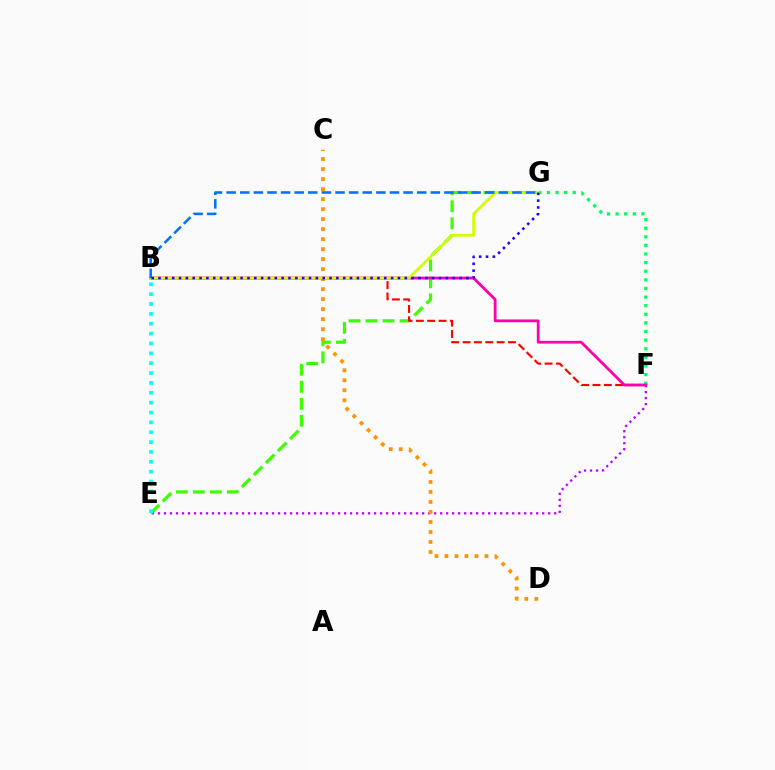{('E', 'F'): [{'color': '#b900ff', 'line_style': 'dotted', 'thickness': 1.63}], ('E', 'G'): [{'color': '#3dff00', 'line_style': 'dashed', 'thickness': 2.31}], ('B', 'F'): [{'color': '#ff0000', 'line_style': 'dashed', 'thickness': 1.54}, {'color': '#ff00ac', 'line_style': 'solid', 'thickness': 2.01}], ('C', 'D'): [{'color': '#ff9400', 'line_style': 'dotted', 'thickness': 2.72}], ('F', 'G'): [{'color': '#00ff5c', 'line_style': 'dotted', 'thickness': 2.34}], ('B', 'E'): [{'color': '#00fff6', 'line_style': 'dotted', 'thickness': 2.68}], ('B', 'G'): [{'color': '#d1ff00', 'line_style': 'solid', 'thickness': 1.96}, {'color': '#0074ff', 'line_style': 'dashed', 'thickness': 1.85}, {'color': '#2500ff', 'line_style': 'dotted', 'thickness': 1.86}]}